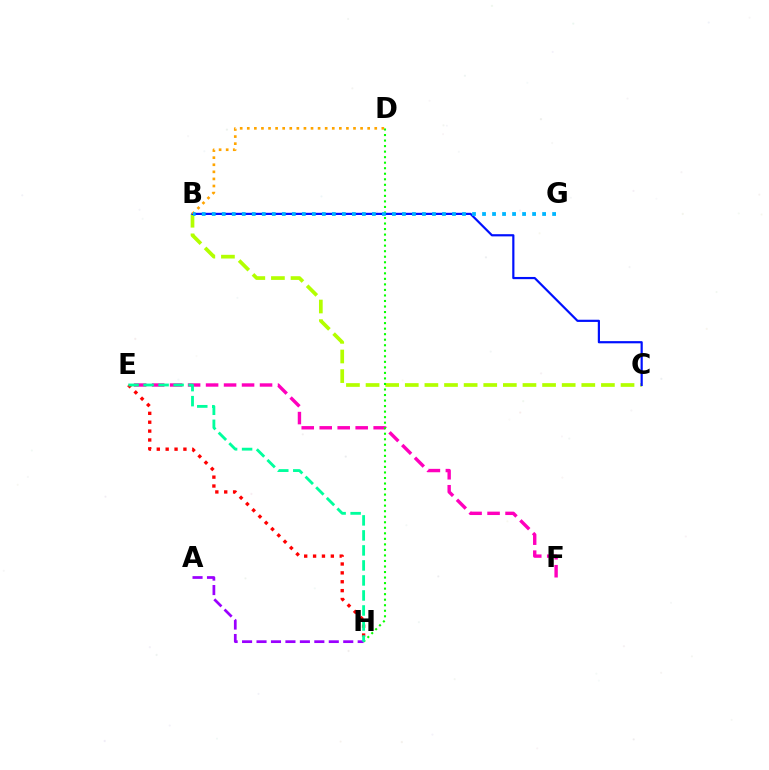{('E', 'F'): [{'color': '#ff00bd', 'line_style': 'dashed', 'thickness': 2.44}], ('B', 'C'): [{'color': '#b3ff00', 'line_style': 'dashed', 'thickness': 2.66}, {'color': '#0010ff', 'line_style': 'solid', 'thickness': 1.58}], ('E', 'H'): [{'color': '#ff0000', 'line_style': 'dotted', 'thickness': 2.41}, {'color': '#00ff9d', 'line_style': 'dashed', 'thickness': 2.04}], ('D', 'H'): [{'color': '#08ff00', 'line_style': 'dotted', 'thickness': 1.5}], ('B', 'D'): [{'color': '#ffa500', 'line_style': 'dotted', 'thickness': 1.92}], ('A', 'H'): [{'color': '#9b00ff', 'line_style': 'dashed', 'thickness': 1.96}], ('B', 'G'): [{'color': '#00b5ff', 'line_style': 'dotted', 'thickness': 2.72}]}